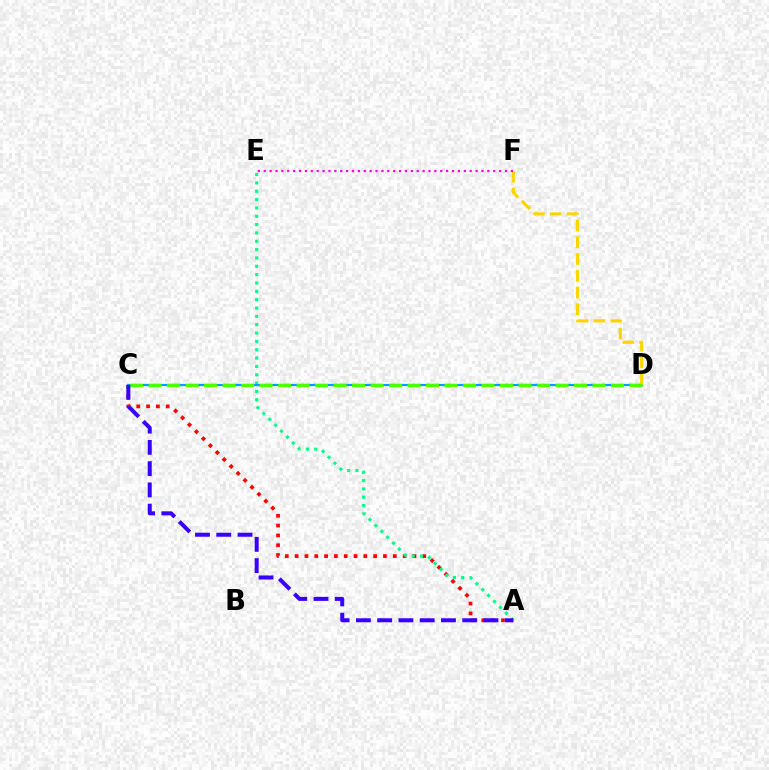{('A', 'C'): [{'color': '#ff0000', 'line_style': 'dotted', 'thickness': 2.67}, {'color': '#3700ff', 'line_style': 'dashed', 'thickness': 2.89}], ('A', 'E'): [{'color': '#00ff86', 'line_style': 'dotted', 'thickness': 2.27}], ('C', 'D'): [{'color': '#009eff', 'line_style': 'solid', 'thickness': 1.55}, {'color': '#4fff00', 'line_style': 'dashed', 'thickness': 2.51}], ('D', 'F'): [{'color': '#ffd500', 'line_style': 'dashed', 'thickness': 2.28}], ('E', 'F'): [{'color': '#ff00ed', 'line_style': 'dotted', 'thickness': 1.6}]}